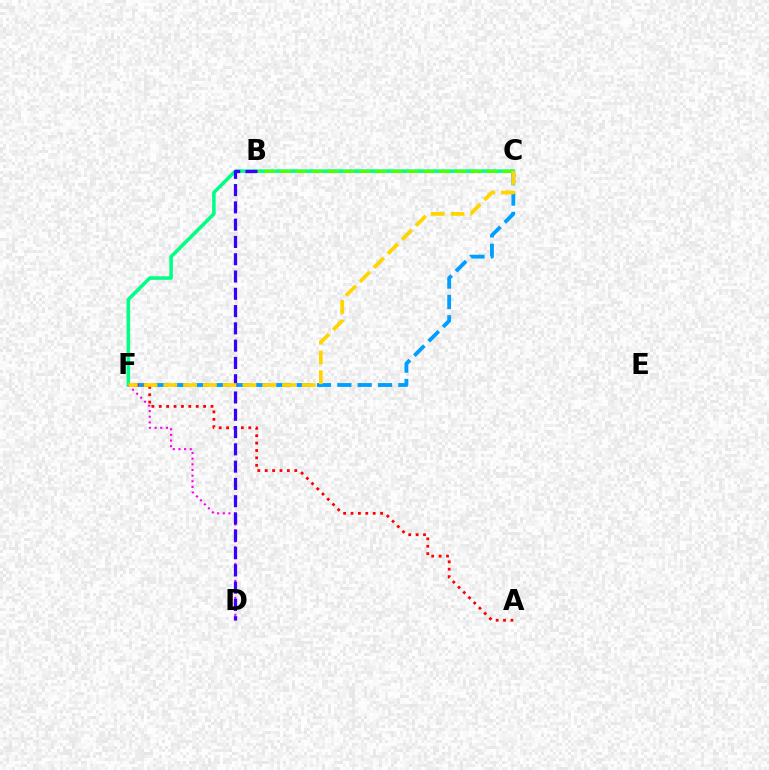{('C', 'F'): [{'color': '#00ff86', 'line_style': 'solid', 'thickness': 2.56}, {'color': '#009eff', 'line_style': 'dashed', 'thickness': 2.77}, {'color': '#ffd500', 'line_style': 'dashed', 'thickness': 2.69}], ('A', 'F'): [{'color': '#ff0000', 'line_style': 'dotted', 'thickness': 2.01}], ('B', 'C'): [{'color': '#4fff00', 'line_style': 'dashed', 'thickness': 2.16}], ('D', 'F'): [{'color': '#ff00ed', 'line_style': 'dotted', 'thickness': 1.53}], ('B', 'D'): [{'color': '#3700ff', 'line_style': 'dashed', 'thickness': 2.35}]}